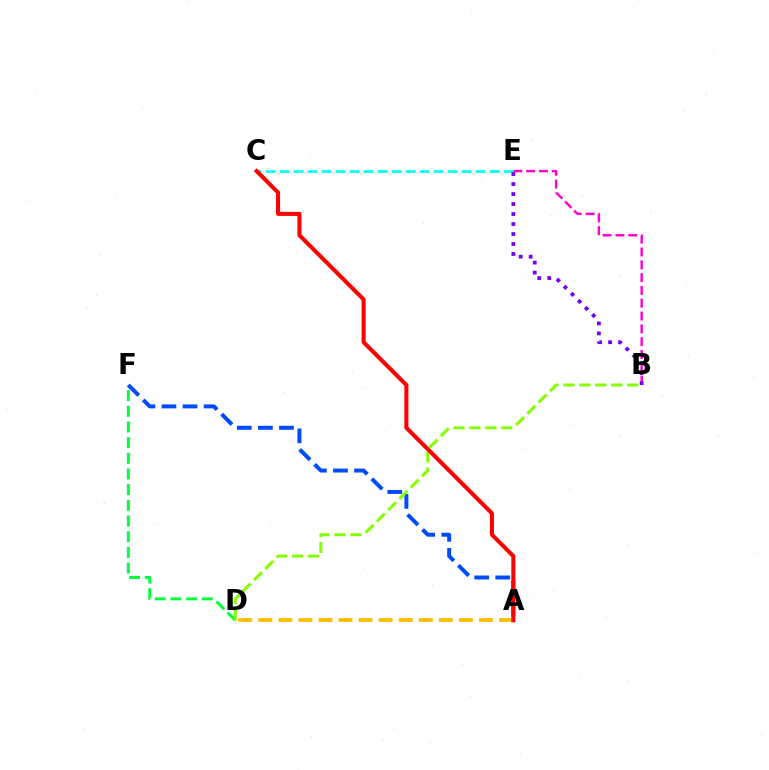{('A', 'D'): [{'color': '#ffbd00', 'line_style': 'dashed', 'thickness': 2.72}], ('B', 'E'): [{'color': '#ff00cf', 'line_style': 'dashed', 'thickness': 1.74}, {'color': '#7200ff', 'line_style': 'dotted', 'thickness': 2.72}], ('C', 'E'): [{'color': '#00fff6', 'line_style': 'dashed', 'thickness': 1.9}], ('D', 'F'): [{'color': '#00ff39', 'line_style': 'dashed', 'thickness': 2.13}], ('A', 'F'): [{'color': '#004bff', 'line_style': 'dashed', 'thickness': 2.86}], ('B', 'D'): [{'color': '#84ff00', 'line_style': 'dashed', 'thickness': 2.17}], ('A', 'C'): [{'color': '#ff0000', 'line_style': 'solid', 'thickness': 2.91}]}